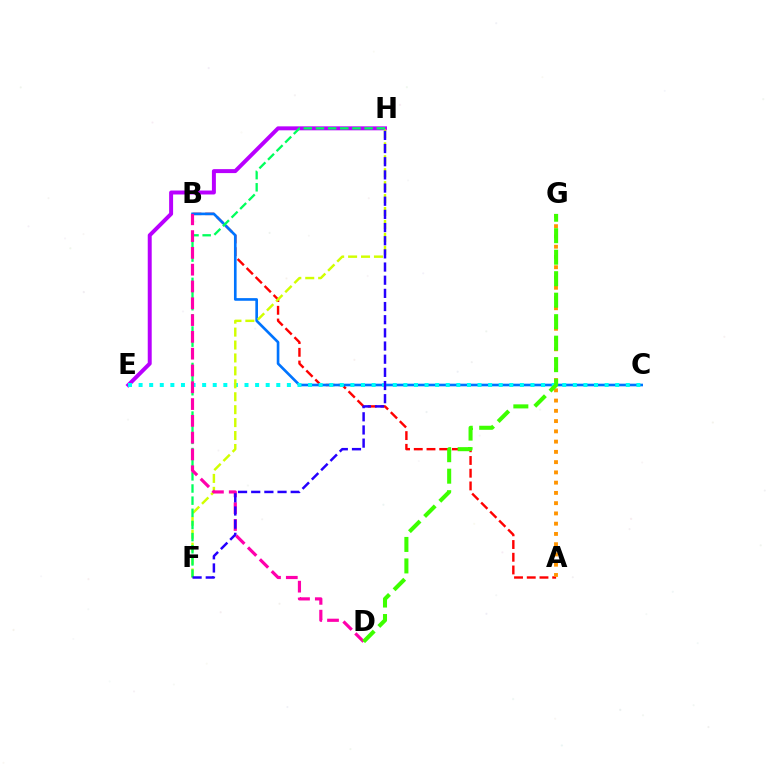{('A', 'B'): [{'color': '#ff0000', 'line_style': 'dashed', 'thickness': 1.73}], ('B', 'C'): [{'color': '#0074ff', 'line_style': 'solid', 'thickness': 1.91}], ('E', 'H'): [{'color': '#b900ff', 'line_style': 'solid', 'thickness': 2.85}], ('C', 'E'): [{'color': '#00fff6', 'line_style': 'dotted', 'thickness': 2.88}], ('F', 'H'): [{'color': '#d1ff00', 'line_style': 'dashed', 'thickness': 1.76}, {'color': '#00ff5c', 'line_style': 'dashed', 'thickness': 1.65}, {'color': '#2500ff', 'line_style': 'dashed', 'thickness': 1.79}], ('A', 'G'): [{'color': '#ff9400', 'line_style': 'dotted', 'thickness': 2.79}], ('B', 'D'): [{'color': '#ff00ac', 'line_style': 'dashed', 'thickness': 2.28}], ('D', 'G'): [{'color': '#3dff00', 'line_style': 'dashed', 'thickness': 2.92}]}